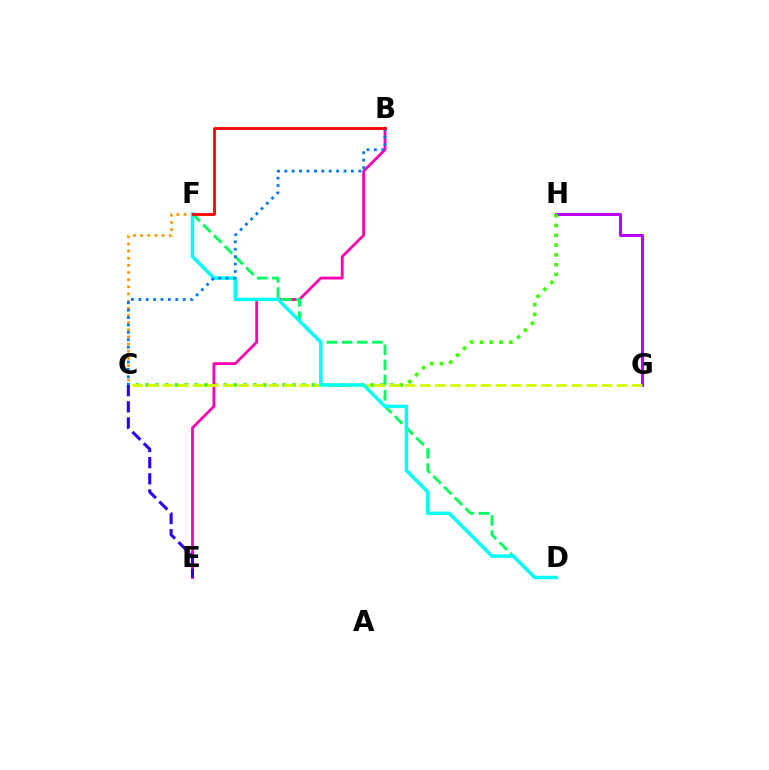{('G', 'H'): [{'color': '#b900ff', 'line_style': 'solid', 'thickness': 2.15}], ('C', 'H'): [{'color': '#3dff00', 'line_style': 'dotted', 'thickness': 2.66}], ('C', 'F'): [{'color': '#ff9400', 'line_style': 'dotted', 'thickness': 1.94}], ('B', 'E'): [{'color': '#ff00ac', 'line_style': 'solid', 'thickness': 2.0}], ('D', 'F'): [{'color': '#00ff5c', 'line_style': 'dashed', 'thickness': 2.06}, {'color': '#00fff6', 'line_style': 'solid', 'thickness': 2.51}], ('C', 'G'): [{'color': '#d1ff00', 'line_style': 'dashed', 'thickness': 2.06}], ('B', 'C'): [{'color': '#0074ff', 'line_style': 'dotted', 'thickness': 2.01}], ('C', 'E'): [{'color': '#2500ff', 'line_style': 'dashed', 'thickness': 2.2}], ('B', 'F'): [{'color': '#ff0000', 'line_style': 'solid', 'thickness': 2.01}]}